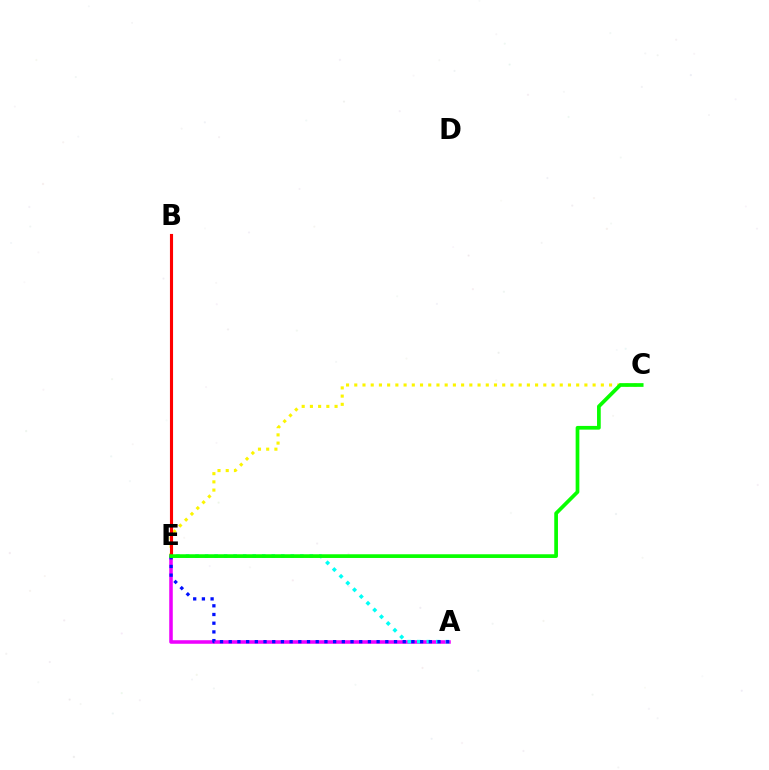{('C', 'E'): [{'color': '#fcf500', 'line_style': 'dotted', 'thickness': 2.23}, {'color': '#08ff00', 'line_style': 'solid', 'thickness': 2.67}], ('A', 'E'): [{'color': '#ee00ff', 'line_style': 'solid', 'thickness': 2.55}, {'color': '#00fff6', 'line_style': 'dotted', 'thickness': 2.59}, {'color': '#0010ff', 'line_style': 'dotted', 'thickness': 2.36}], ('B', 'E'): [{'color': '#ff0000', 'line_style': 'solid', 'thickness': 2.25}]}